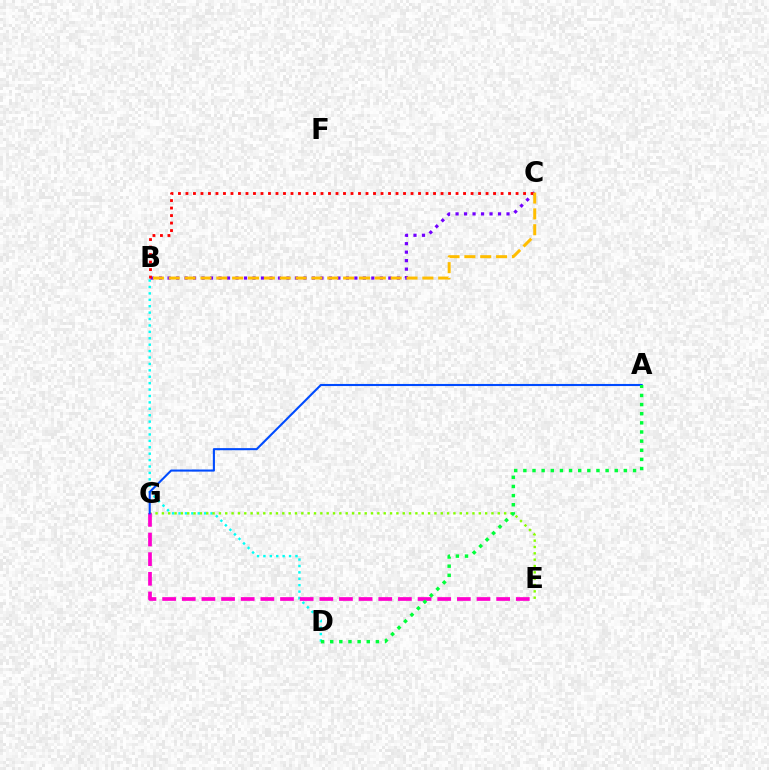{('B', 'D'): [{'color': '#00fff6', 'line_style': 'dotted', 'thickness': 1.74}], ('E', 'G'): [{'color': '#84ff00', 'line_style': 'dotted', 'thickness': 1.72}, {'color': '#ff00cf', 'line_style': 'dashed', 'thickness': 2.67}], ('B', 'C'): [{'color': '#7200ff', 'line_style': 'dotted', 'thickness': 2.31}, {'color': '#ff0000', 'line_style': 'dotted', 'thickness': 2.04}, {'color': '#ffbd00', 'line_style': 'dashed', 'thickness': 2.15}], ('A', 'G'): [{'color': '#004bff', 'line_style': 'solid', 'thickness': 1.51}], ('A', 'D'): [{'color': '#00ff39', 'line_style': 'dotted', 'thickness': 2.48}]}